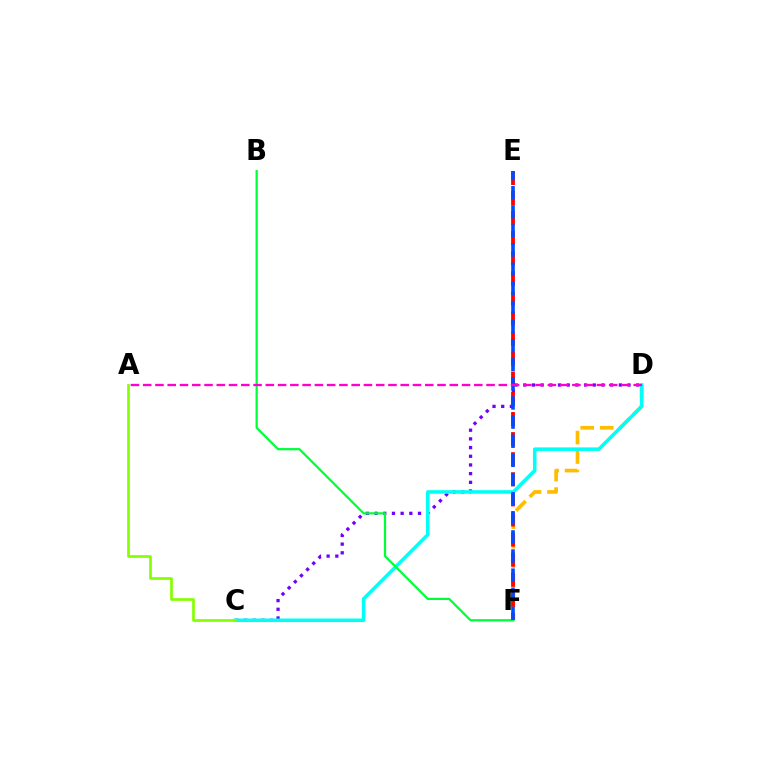{('C', 'D'): [{'color': '#7200ff', 'line_style': 'dotted', 'thickness': 2.36}, {'color': '#00fff6', 'line_style': 'solid', 'thickness': 2.56}], ('D', 'F'): [{'color': '#ffbd00', 'line_style': 'dashed', 'thickness': 2.65}], ('E', 'F'): [{'color': '#ff0000', 'line_style': 'dashed', 'thickness': 2.73}, {'color': '#004bff', 'line_style': 'dashed', 'thickness': 2.6}], ('B', 'F'): [{'color': '#00ff39', 'line_style': 'solid', 'thickness': 1.61}], ('A', 'D'): [{'color': '#ff00cf', 'line_style': 'dashed', 'thickness': 1.67}], ('A', 'C'): [{'color': '#84ff00', 'line_style': 'solid', 'thickness': 1.93}]}